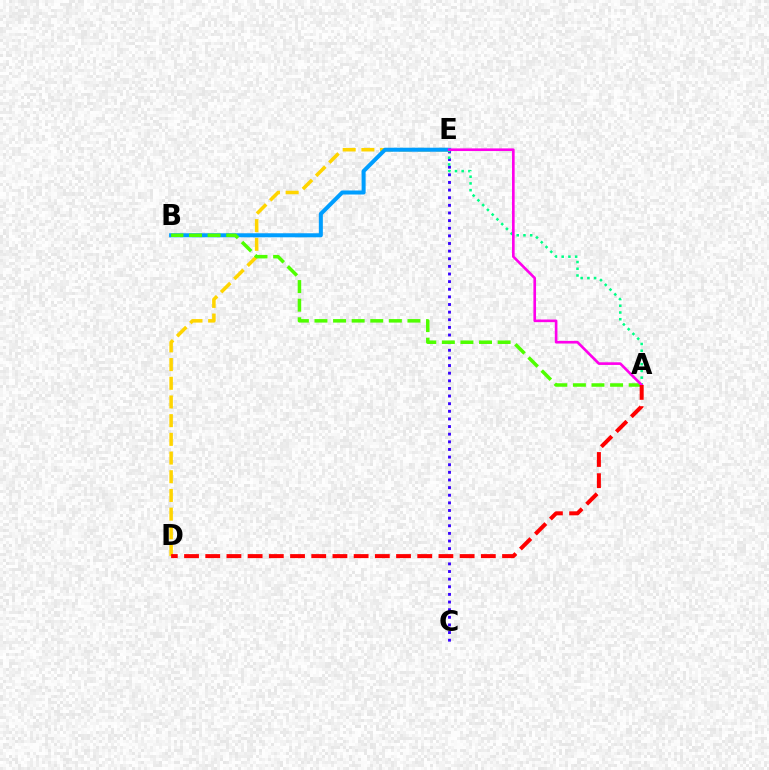{('D', 'E'): [{'color': '#ffd500', 'line_style': 'dashed', 'thickness': 2.54}], ('B', 'E'): [{'color': '#009eff', 'line_style': 'solid', 'thickness': 2.9}], ('C', 'E'): [{'color': '#3700ff', 'line_style': 'dotted', 'thickness': 2.07}], ('A', 'E'): [{'color': '#00ff86', 'line_style': 'dotted', 'thickness': 1.83}, {'color': '#ff00ed', 'line_style': 'solid', 'thickness': 1.9}], ('A', 'B'): [{'color': '#4fff00', 'line_style': 'dashed', 'thickness': 2.53}], ('A', 'D'): [{'color': '#ff0000', 'line_style': 'dashed', 'thickness': 2.88}]}